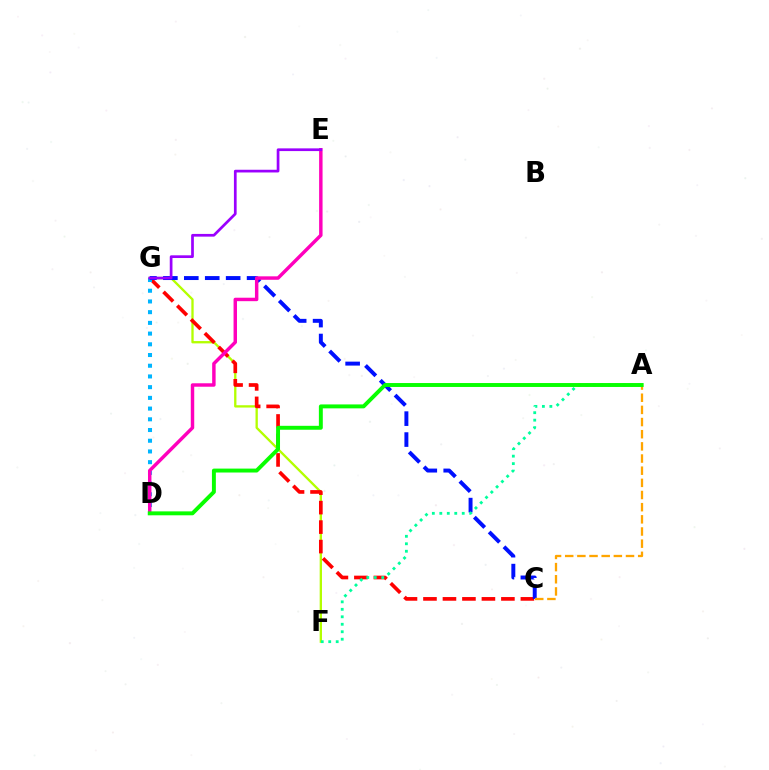{('F', 'G'): [{'color': '#b3ff00', 'line_style': 'solid', 'thickness': 1.67}], ('C', 'G'): [{'color': '#ff0000', 'line_style': 'dashed', 'thickness': 2.65}, {'color': '#0010ff', 'line_style': 'dashed', 'thickness': 2.84}], ('D', 'G'): [{'color': '#00b5ff', 'line_style': 'dotted', 'thickness': 2.91}], ('D', 'E'): [{'color': '#ff00bd', 'line_style': 'solid', 'thickness': 2.49}], ('A', 'F'): [{'color': '#00ff9d', 'line_style': 'dotted', 'thickness': 2.03}], ('E', 'G'): [{'color': '#9b00ff', 'line_style': 'solid', 'thickness': 1.95}], ('A', 'C'): [{'color': '#ffa500', 'line_style': 'dashed', 'thickness': 1.65}], ('A', 'D'): [{'color': '#08ff00', 'line_style': 'solid', 'thickness': 2.82}]}